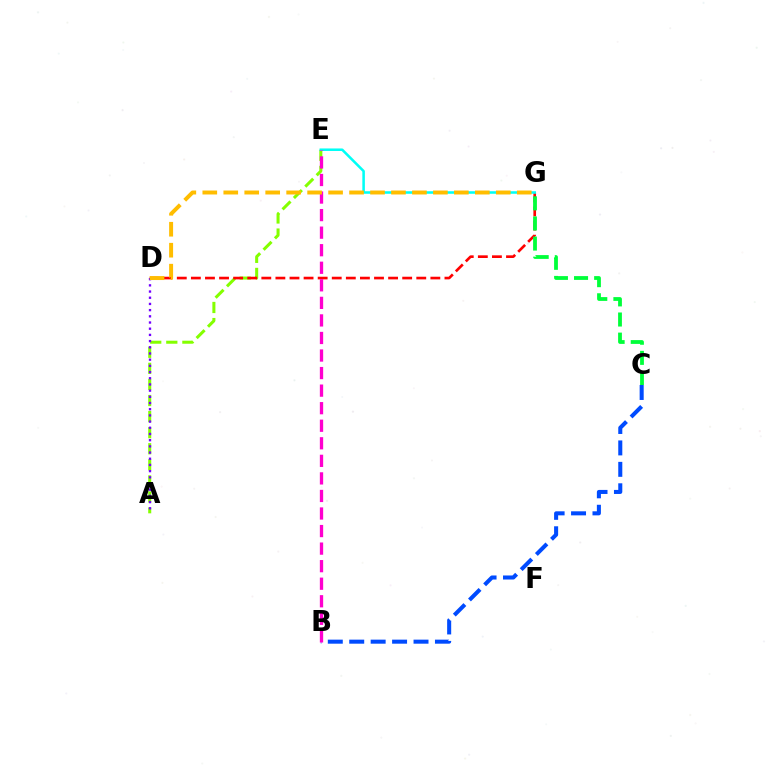{('B', 'C'): [{'color': '#004bff', 'line_style': 'dashed', 'thickness': 2.91}], ('A', 'E'): [{'color': '#84ff00', 'line_style': 'dashed', 'thickness': 2.18}], ('D', 'G'): [{'color': '#ff0000', 'line_style': 'dashed', 'thickness': 1.91}, {'color': '#ffbd00', 'line_style': 'dashed', 'thickness': 2.85}], ('E', 'G'): [{'color': '#00fff6', 'line_style': 'solid', 'thickness': 1.83}], ('A', 'D'): [{'color': '#7200ff', 'line_style': 'dotted', 'thickness': 1.68}], ('C', 'G'): [{'color': '#00ff39', 'line_style': 'dashed', 'thickness': 2.73}], ('B', 'E'): [{'color': '#ff00cf', 'line_style': 'dashed', 'thickness': 2.38}]}